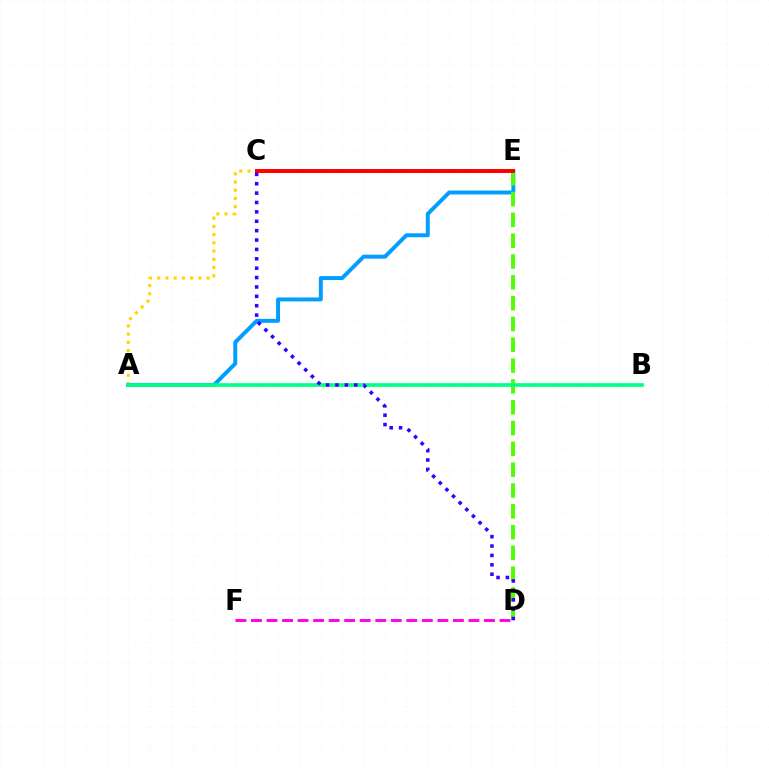{('A', 'E'): [{'color': '#ffd500', 'line_style': 'dotted', 'thickness': 2.23}, {'color': '#009eff', 'line_style': 'solid', 'thickness': 2.83}], ('D', 'E'): [{'color': '#4fff00', 'line_style': 'dashed', 'thickness': 2.83}], ('D', 'F'): [{'color': '#ff00ed', 'line_style': 'dashed', 'thickness': 2.11}], ('C', 'E'): [{'color': '#ff0000', 'line_style': 'solid', 'thickness': 2.85}], ('A', 'B'): [{'color': '#00ff86', 'line_style': 'solid', 'thickness': 2.64}], ('C', 'D'): [{'color': '#3700ff', 'line_style': 'dotted', 'thickness': 2.55}]}